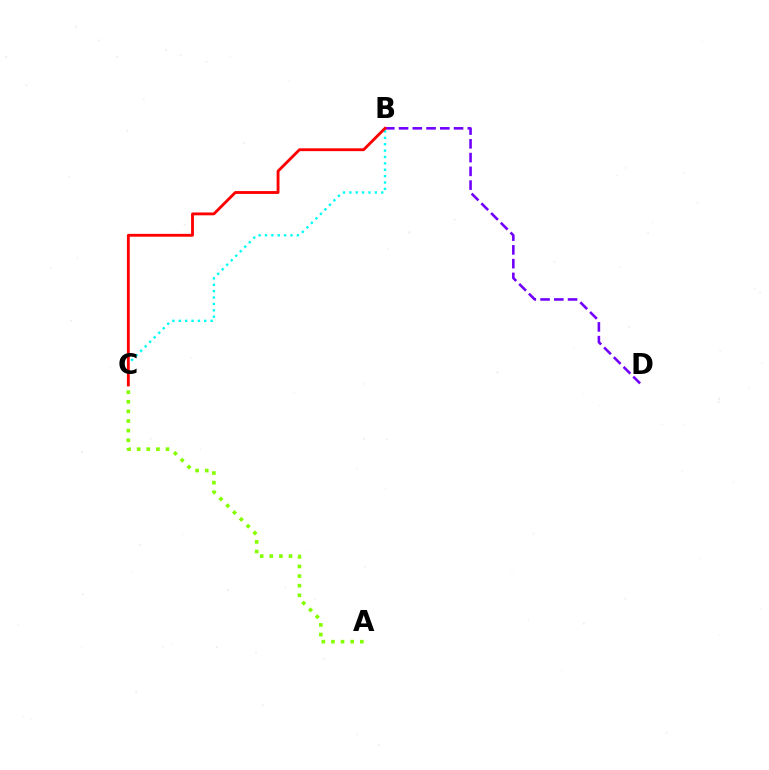{('B', 'C'): [{'color': '#00fff6', 'line_style': 'dotted', 'thickness': 1.73}, {'color': '#ff0000', 'line_style': 'solid', 'thickness': 2.05}], ('A', 'C'): [{'color': '#84ff00', 'line_style': 'dotted', 'thickness': 2.61}], ('B', 'D'): [{'color': '#7200ff', 'line_style': 'dashed', 'thickness': 1.87}]}